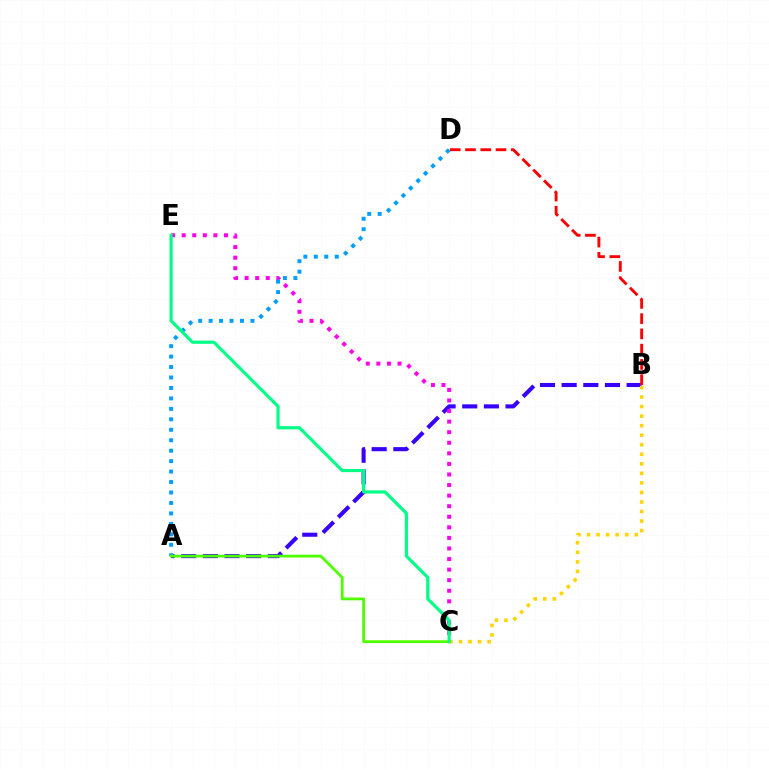{('A', 'B'): [{'color': '#3700ff', 'line_style': 'dashed', 'thickness': 2.94}], ('C', 'E'): [{'color': '#ff00ed', 'line_style': 'dotted', 'thickness': 2.87}, {'color': '#00ff86', 'line_style': 'solid', 'thickness': 2.28}], ('A', 'D'): [{'color': '#009eff', 'line_style': 'dotted', 'thickness': 2.84}], ('A', 'C'): [{'color': '#4fff00', 'line_style': 'solid', 'thickness': 2.01}], ('B', 'D'): [{'color': '#ff0000', 'line_style': 'dashed', 'thickness': 2.07}], ('B', 'C'): [{'color': '#ffd500', 'line_style': 'dotted', 'thickness': 2.59}]}